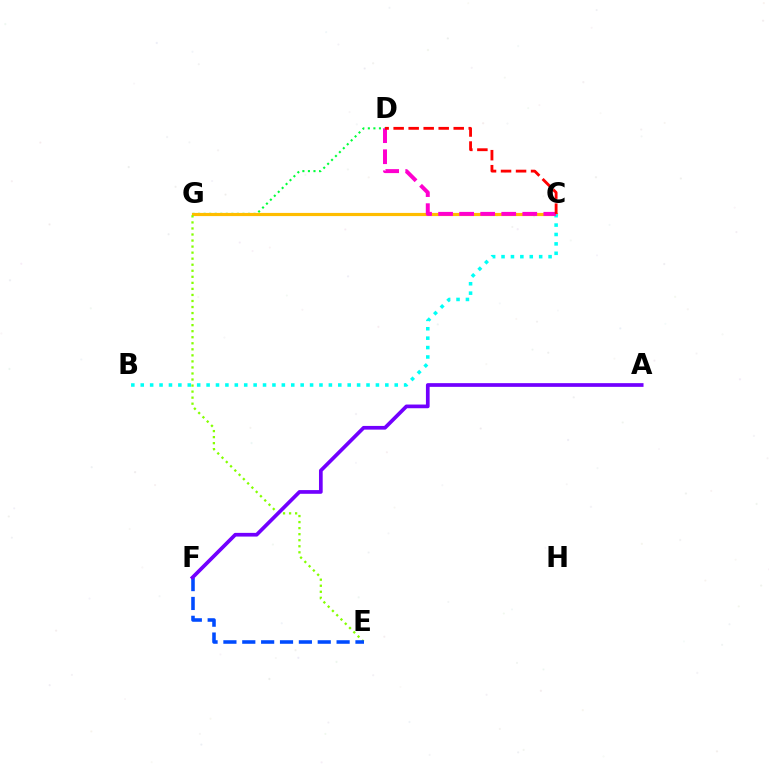{('D', 'G'): [{'color': '#00ff39', 'line_style': 'dotted', 'thickness': 1.51}], ('C', 'G'): [{'color': '#ffbd00', 'line_style': 'solid', 'thickness': 2.28}], ('E', 'G'): [{'color': '#84ff00', 'line_style': 'dotted', 'thickness': 1.64}], ('B', 'C'): [{'color': '#00fff6', 'line_style': 'dotted', 'thickness': 2.56}], ('E', 'F'): [{'color': '#004bff', 'line_style': 'dashed', 'thickness': 2.56}], ('C', 'D'): [{'color': '#ff00cf', 'line_style': 'dashed', 'thickness': 2.86}, {'color': '#ff0000', 'line_style': 'dashed', 'thickness': 2.04}], ('A', 'F'): [{'color': '#7200ff', 'line_style': 'solid', 'thickness': 2.67}]}